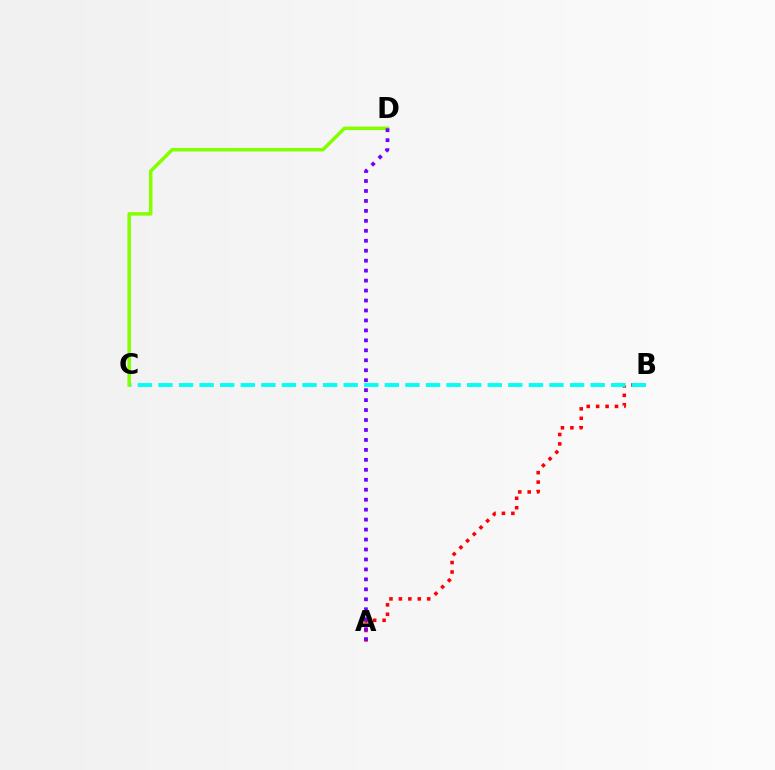{('A', 'B'): [{'color': '#ff0000', 'line_style': 'dotted', 'thickness': 2.56}], ('B', 'C'): [{'color': '#00fff6', 'line_style': 'dashed', 'thickness': 2.8}], ('C', 'D'): [{'color': '#84ff00', 'line_style': 'solid', 'thickness': 2.53}], ('A', 'D'): [{'color': '#7200ff', 'line_style': 'dotted', 'thickness': 2.71}]}